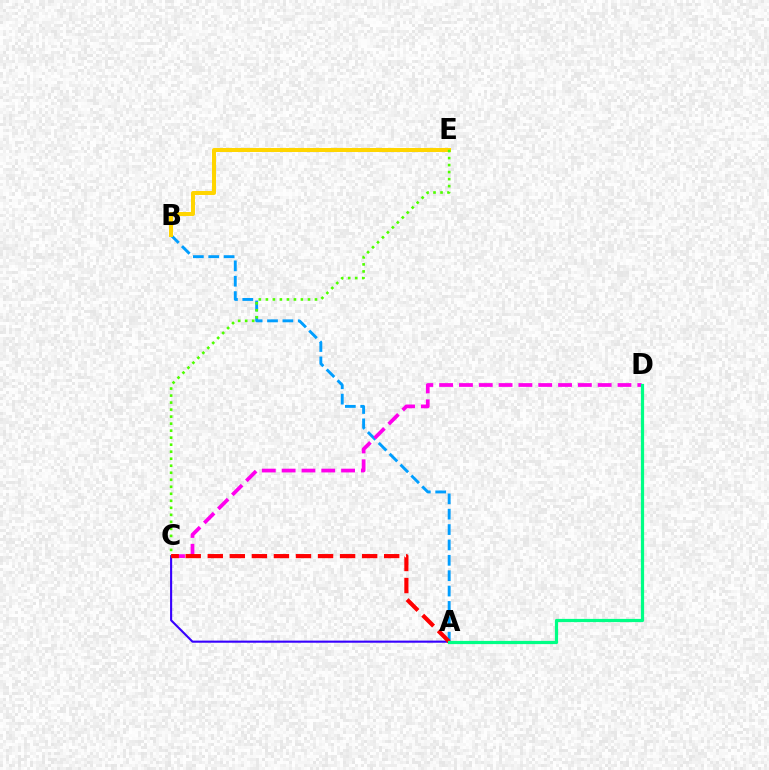{('A', 'B'): [{'color': '#009eff', 'line_style': 'dashed', 'thickness': 2.09}], ('A', 'C'): [{'color': '#3700ff', 'line_style': 'solid', 'thickness': 1.52}, {'color': '#ff0000', 'line_style': 'dashed', 'thickness': 3.0}], ('B', 'E'): [{'color': '#ffd500', 'line_style': 'solid', 'thickness': 2.89}], ('C', 'D'): [{'color': '#ff00ed', 'line_style': 'dashed', 'thickness': 2.69}], ('C', 'E'): [{'color': '#4fff00', 'line_style': 'dotted', 'thickness': 1.91}], ('A', 'D'): [{'color': '#00ff86', 'line_style': 'solid', 'thickness': 2.31}]}